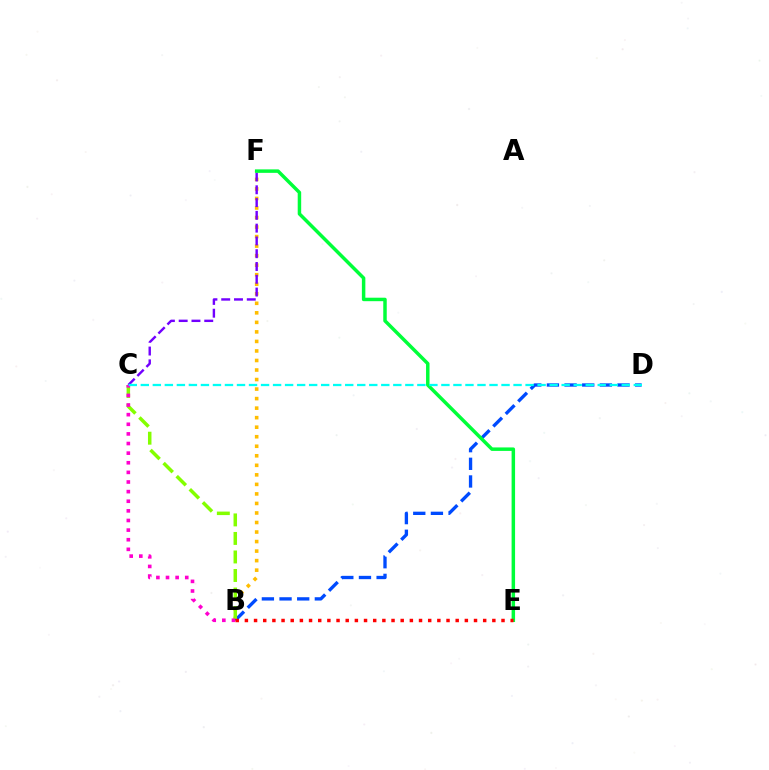{('B', 'F'): [{'color': '#ffbd00', 'line_style': 'dotted', 'thickness': 2.59}], ('B', 'D'): [{'color': '#004bff', 'line_style': 'dashed', 'thickness': 2.4}], ('C', 'F'): [{'color': '#7200ff', 'line_style': 'dashed', 'thickness': 1.74}], ('E', 'F'): [{'color': '#00ff39', 'line_style': 'solid', 'thickness': 2.5}], ('B', 'C'): [{'color': '#84ff00', 'line_style': 'dashed', 'thickness': 2.52}, {'color': '#ff00cf', 'line_style': 'dotted', 'thickness': 2.61}], ('B', 'E'): [{'color': '#ff0000', 'line_style': 'dotted', 'thickness': 2.49}], ('C', 'D'): [{'color': '#00fff6', 'line_style': 'dashed', 'thickness': 1.63}]}